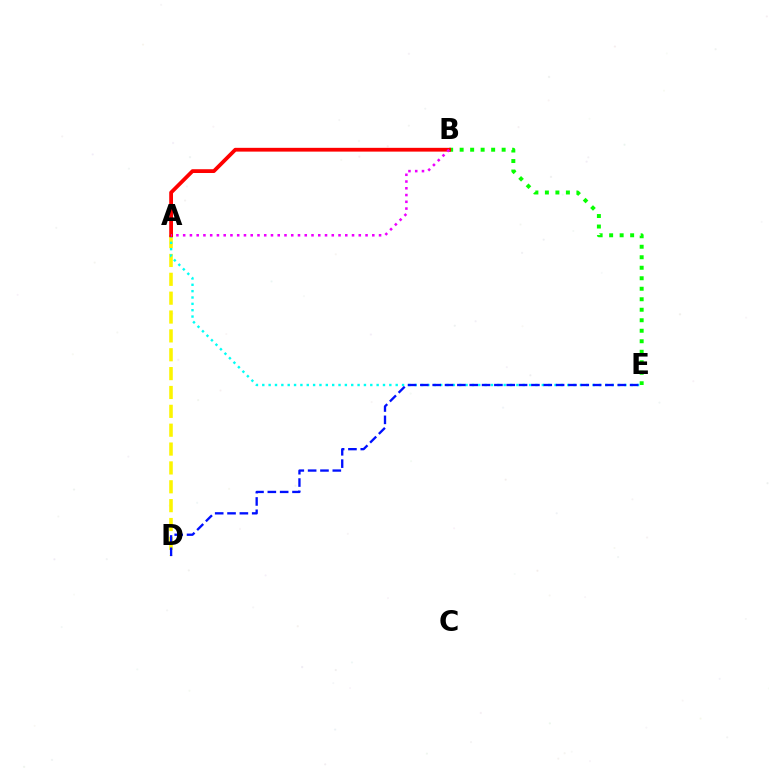{('B', 'E'): [{'color': '#08ff00', 'line_style': 'dotted', 'thickness': 2.85}], ('A', 'D'): [{'color': '#fcf500', 'line_style': 'dashed', 'thickness': 2.56}], ('A', 'E'): [{'color': '#00fff6', 'line_style': 'dotted', 'thickness': 1.73}], ('A', 'B'): [{'color': '#ff0000', 'line_style': 'solid', 'thickness': 2.72}, {'color': '#ee00ff', 'line_style': 'dotted', 'thickness': 1.84}], ('D', 'E'): [{'color': '#0010ff', 'line_style': 'dashed', 'thickness': 1.68}]}